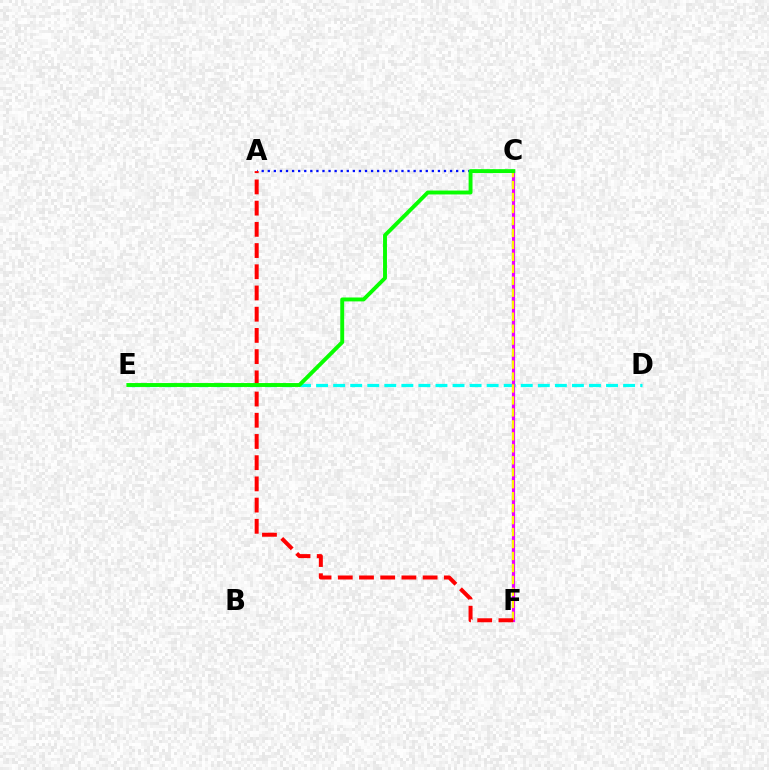{('D', 'E'): [{'color': '#00fff6', 'line_style': 'dashed', 'thickness': 2.32}], ('C', 'F'): [{'color': '#ee00ff', 'line_style': 'solid', 'thickness': 2.3}, {'color': '#fcf500', 'line_style': 'dashed', 'thickness': 1.63}], ('A', 'C'): [{'color': '#0010ff', 'line_style': 'dotted', 'thickness': 1.65}], ('A', 'F'): [{'color': '#ff0000', 'line_style': 'dashed', 'thickness': 2.88}], ('C', 'E'): [{'color': '#08ff00', 'line_style': 'solid', 'thickness': 2.81}]}